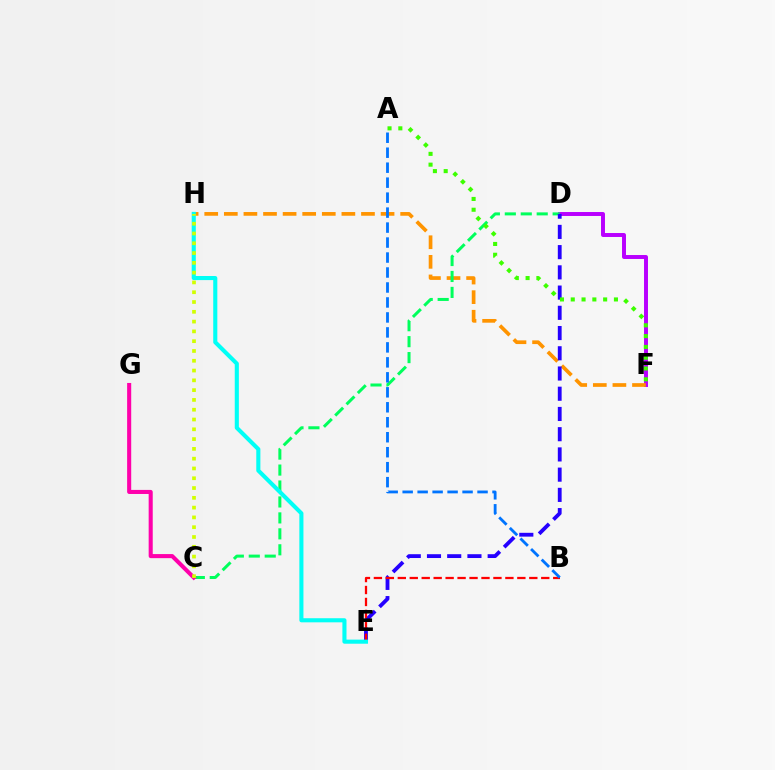{('D', 'F'): [{'color': '#b900ff', 'line_style': 'solid', 'thickness': 2.85}], ('F', 'H'): [{'color': '#ff9400', 'line_style': 'dashed', 'thickness': 2.66}], ('C', 'D'): [{'color': '#00ff5c', 'line_style': 'dashed', 'thickness': 2.17}], ('D', 'E'): [{'color': '#2500ff', 'line_style': 'dashed', 'thickness': 2.75}], ('B', 'E'): [{'color': '#ff0000', 'line_style': 'dashed', 'thickness': 1.62}], ('C', 'G'): [{'color': '#ff00ac', 'line_style': 'solid', 'thickness': 2.93}], ('A', 'B'): [{'color': '#0074ff', 'line_style': 'dashed', 'thickness': 2.03}], ('A', 'F'): [{'color': '#3dff00', 'line_style': 'dotted', 'thickness': 2.93}], ('E', 'H'): [{'color': '#00fff6', 'line_style': 'solid', 'thickness': 2.95}], ('C', 'H'): [{'color': '#d1ff00', 'line_style': 'dotted', 'thickness': 2.66}]}